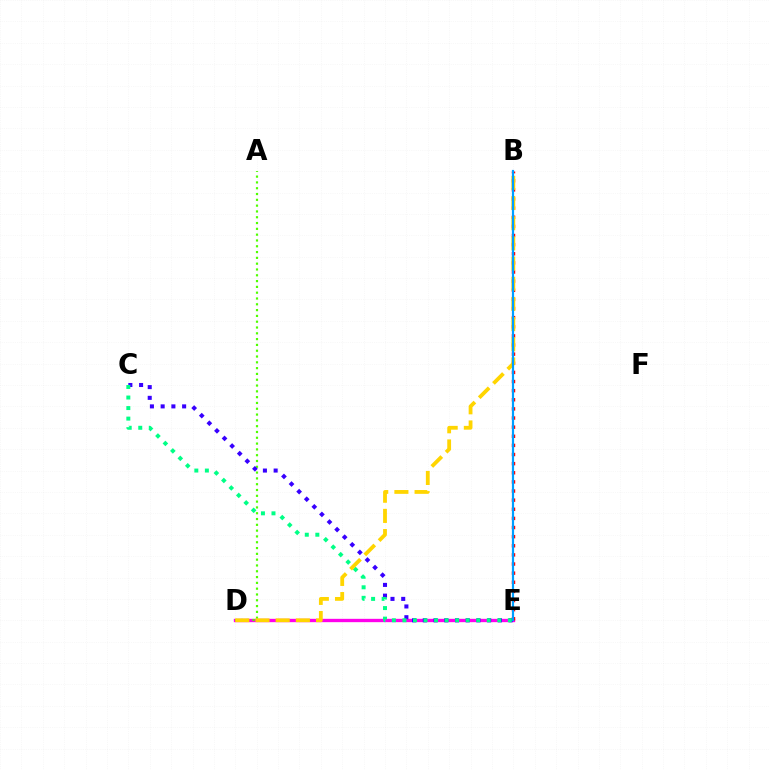{('D', 'E'): [{'color': '#ff00ed', 'line_style': 'solid', 'thickness': 2.41}], ('A', 'D'): [{'color': '#4fff00', 'line_style': 'dotted', 'thickness': 1.58}], ('C', 'E'): [{'color': '#3700ff', 'line_style': 'dotted', 'thickness': 2.92}, {'color': '#00ff86', 'line_style': 'dotted', 'thickness': 2.86}], ('B', 'E'): [{'color': '#ff0000', 'line_style': 'dotted', 'thickness': 2.48}, {'color': '#009eff', 'line_style': 'solid', 'thickness': 1.58}], ('B', 'D'): [{'color': '#ffd500', 'line_style': 'dashed', 'thickness': 2.74}]}